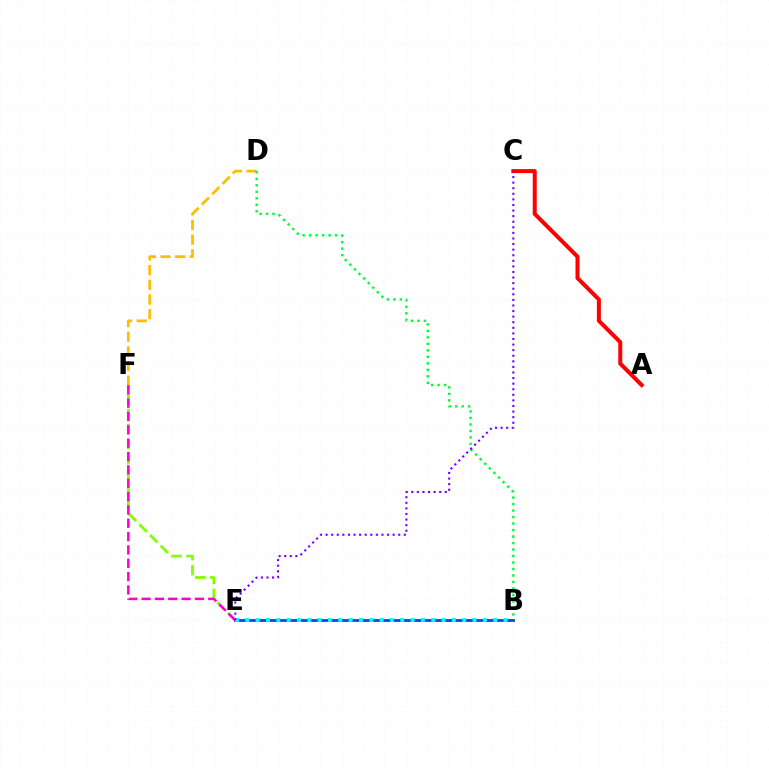{('E', 'F'): [{'color': '#84ff00', 'line_style': 'dashed', 'thickness': 2.04}, {'color': '#ff00cf', 'line_style': 'dashed', 'thickness': 1.81}], ('D', 'F'): [{'color': '#ffbd00', 'line_style': 'dashed', 'thickness': 1.99}], ('B', 'D'): [{'color': '#00ff39', 'line_style': 'dotted', 'thickness': 1.76}], ('B', 'E'): [{'color': '#004bff', 'line_style': 'solid', 'thickness': 2.05}, {'color': '#00fff6', 'line_style': 'dotted', 'thickness': 2.81}], ('A', 'C'): [{'color': '#ff0000', 'line_style': 'solid', 'thickness': 2.89}], ('C', 'E'): [{'color': '#7200ff', 'line_style': 'dotted', 'thickness': 1.52}]}